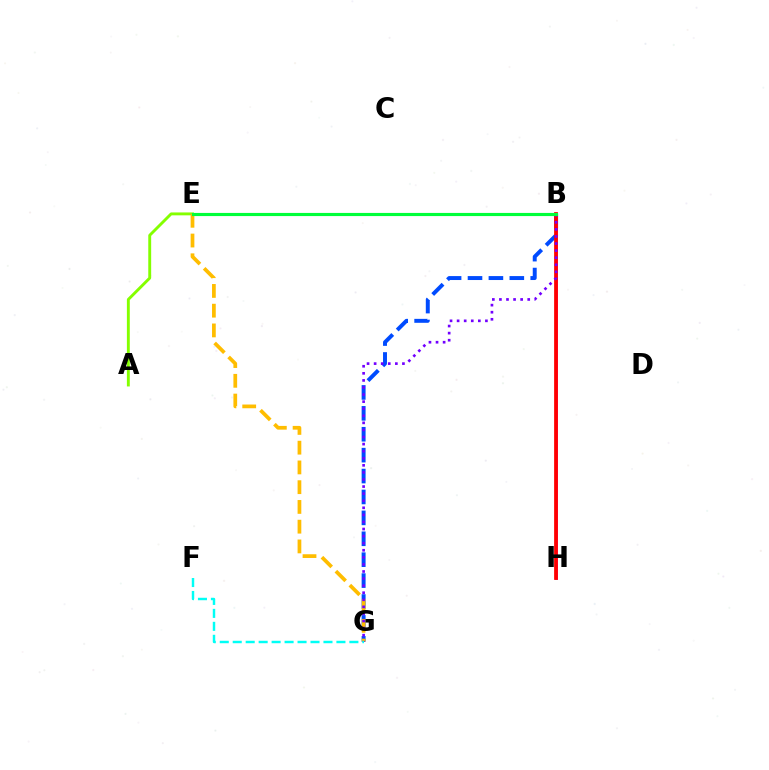{('B', 'G'): [{'color': '#004bff', 'line_style': 'dashed', 'thickness': 2.84}, {'color': '#7200ff', 'line_style': 'dotted', 'thickness': 1.92}], ('B', 'H'): [{'color': '#ff00cf', 'line_style': 'solid', 'thickness': 1.98}, {'color': '#ff0000', 'line_style': 'solid', 'thickness': 2.71}], ('A', 'E'): [{'color': '#84ff00', 'line_style': 'solid', 'thickness': 2.08}], ('E', 'G'): [{'color': '#ffbd00', 'line_style': 'dashed', 'thickness': 2.68}], ('F', 'G'): [{'color': '#00fff6', 'line_style': 'dashed', 'thickness': 1.76}], ('B', 'E'): [{'color': '#00ff39', 'line_style': 'solid', 'thickness': 2.27}]}